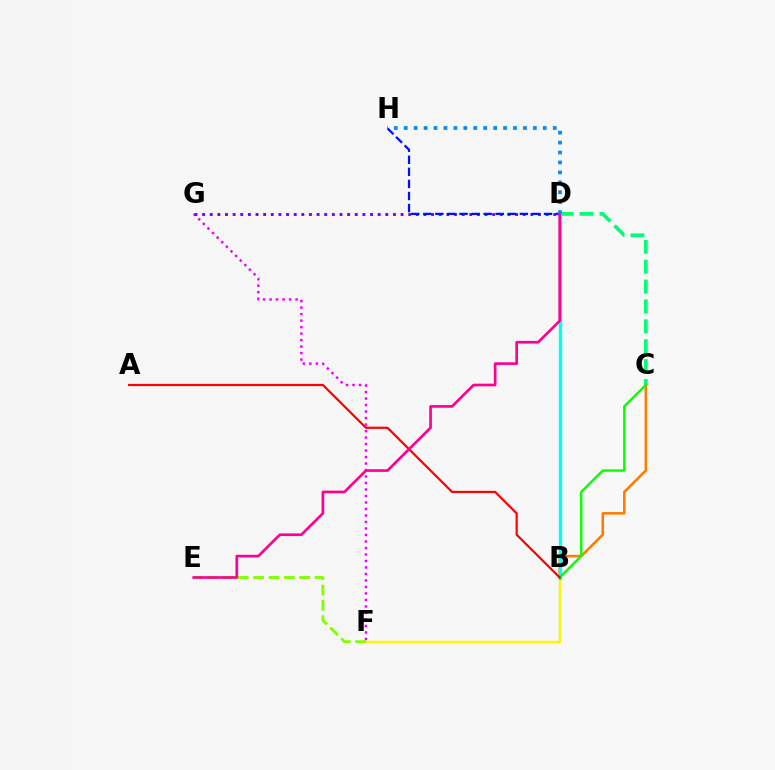{('B', 'F'): [{'color': '#fcf500', 'line_style': 'solid', 'thickness': 1.75}], ('C', 'D'): [{'color': '#00ff74', 'line_style': 'dashed', 'thickness': 2.7}], ('E', 'F'): [{'color': '#84ff00', 'line_style': 'dashed', 'thickness': 2.09}], ('F', 'G'): [{'color': '#ee00ff', 'line_style': 'dotted', 'thickness': 1.77}], ('D', 'G'): [{'color': '#7200ff', 'line_style': 'dotted', 'thickness': 2.07}], ('B', 'C'): [{'color': '#ff7c00', 'line_style': 'solid', 'thickness': 1.85}, {'color': '#08ff00', 'line_style': 'solid', 'thickness': 1.74}], ('B', 'D'): [{'color': '#00fff6', 'line_style': 'solid', 'thickness': 2.42}], ('D', 'H'): [{'color': '#0010ff', 'line_style': 'dashed', 'thickness': 1.64}, {'color': '#008cff', 'line_style': 'dotted', 'thickness': 2.7}], ('A', 'B'): [{'color': '#ff0000', 'line_style': 'solid', 'thickness': 1.59}], ('D', 'E'): [{'color': '#ff0094', 'line_style': 'solid', 'thickness': 1.92}]}